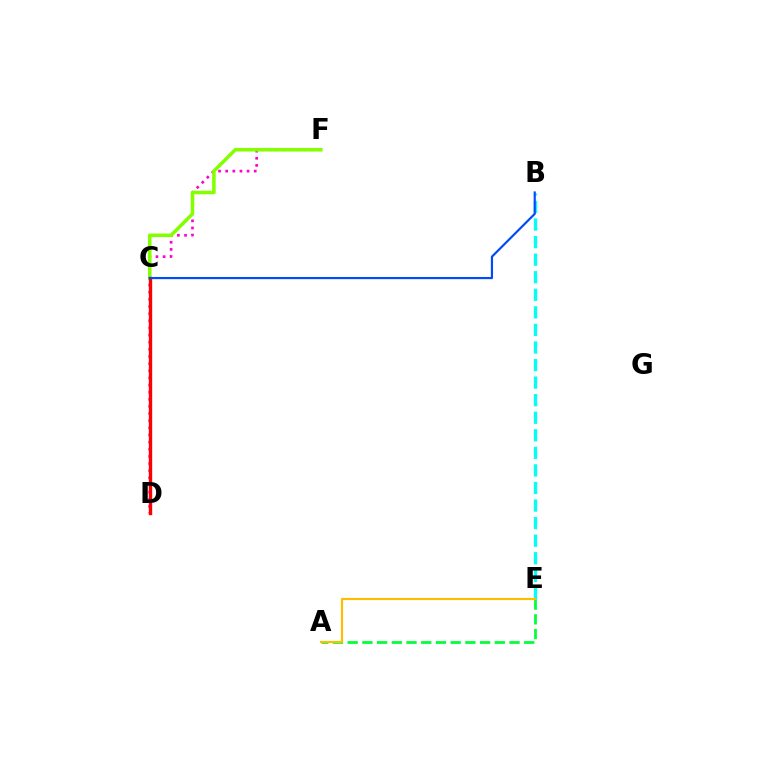{('B', 'E'): [{'color': '#00fff6', 'line_style': 'dashed', 'thickness': 2.39}], ('A', 'E'): [{'color': '#00ff39', 'line_style': 'dashed', 'thickness': 2.0}, {'color': '#ffbd00', 'line_style': 'solid', 'thickness': 1.56}], ('C', 'D'): [{'color': '#7200ff', 'line_style': 'dotted', 'thickness': 1.87}, {'color': '#ff0000', 'line_style': 'solid', 'thickness': 2.41}], ('D', 'F'): [{'color': '#ff00cf', 'line_style': 'dotted', 'thickness': 1.94}], ('C', 'F'): [{'color': '#84ff00', 'line_style': 'solid', 'thickness': 2.55}], ('B', 'C'): [{'color': '#004bff', 'line_style': 'solid', 'thickness': 1.57}]}